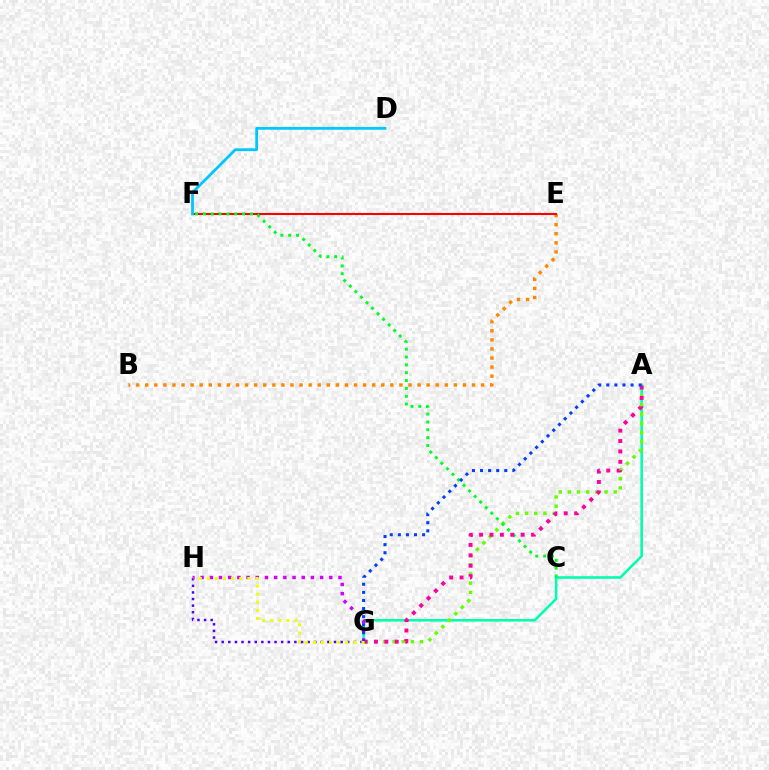{('G', 'H'): [{'color': '#4f00ff', 'line_style': 'dotted', 'thickness': 1.79}, {'color': '#d600ff', 'line_style': 'dotted', 'thickness': 2.5}, {'color': '#eeff00', 'line_style': 'dotted', 'thickness': 2.2}], ('A', 'G'): [{'color': '#00ffaf', 'line_style': 'solid', 'thickness': 1.87}, {'color': '#66ff00', 'line_style': 'dotted', 'thickness': 2.49}, {'color': '#ff00a0', 'line_style': 'dotted', 'thickness': 2.82}, {'color': '#003fff', 'line_style': 'dotted', 'thickness': 2.2}], ('B', 'E'): [{'color': '#ff8800', 'line_style': 'dotted', 'thickness': 2.47}], ('E', 'F'): [{'color': '#ff0000', 'line_style': 'solid', 'thickness': 1.51}], ('D', 'F'): [{'color': '#00c7ff', 'line_style': 'solid', 'thickness': 2.02}], ('C', 'F'): [{'color': '#00ff27', 'line_style': 'dotted', 'thickness': 2.13}]}